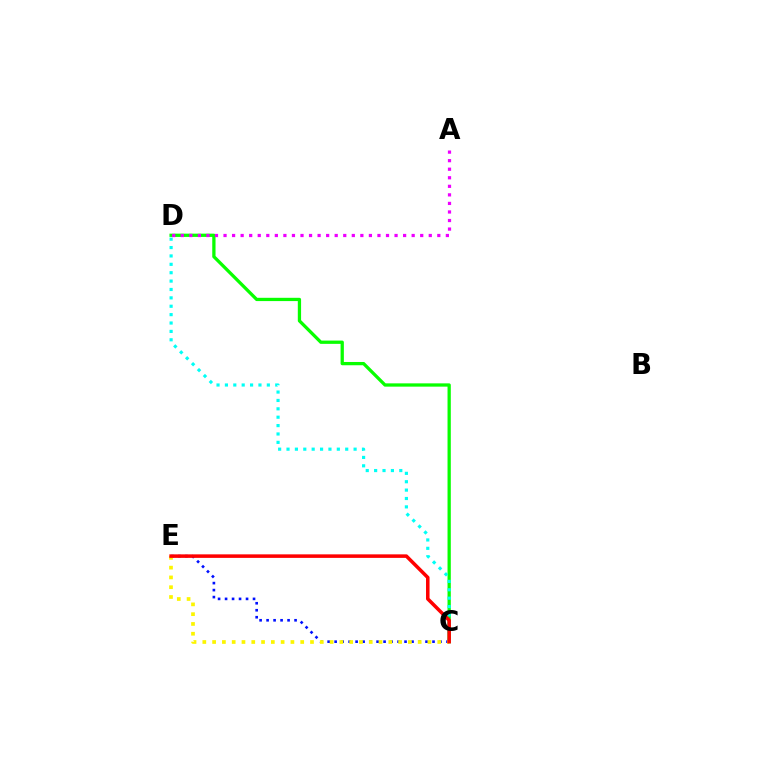{('C', 'D'): [{'color': '#08ff00', 'line_style': 'solid', 'thickness': 2.36}, {'color': '#00fff6', 'line_style': 'dotted', 'thickness': 2.28}], ('A', 'D'): [{'color': '#ee00ff', 'line_style': 'dotted', 'thickness': 2.32}], ('C', 'E'): [{'color': '#0010ff', 'line_style': 'dotted', 'thickness': 1.9}, {'color': '#fcf500', 'line_style': 'dotted', 'thickness': 2.66}, {'color': '#ff0000', 'line_style': 'solid', 'thickness': 2.54}]}